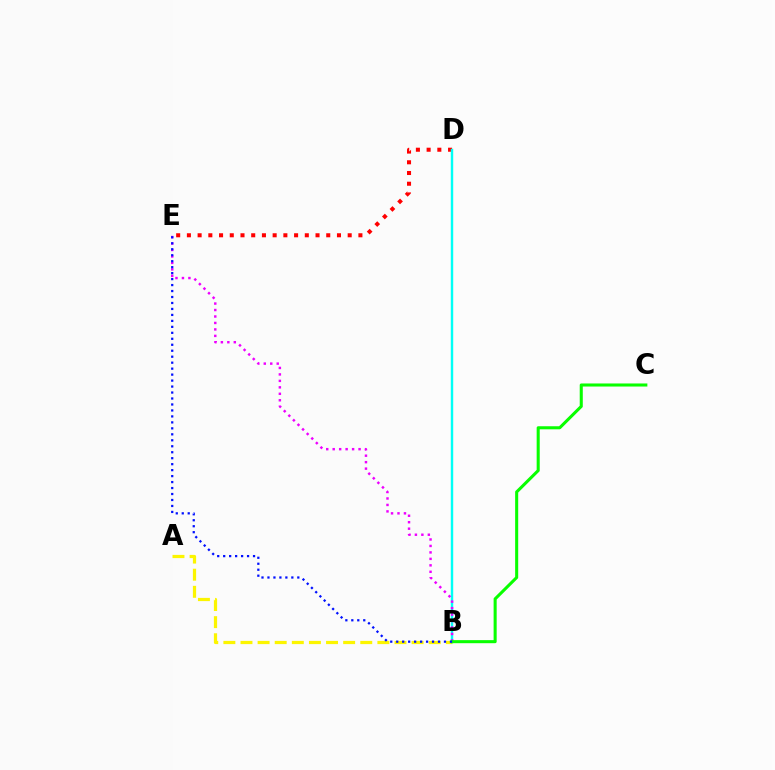{('D', 'E'): [{'color': '#ff0000', 'line_style': 'dotted', 'thickness': 2.91}], ('A', 'B'): [{'color': '#fcf500', 'line_style': 'dashed', 'thickness': 2.32}], ('B', 'D'): [{'color': '#00fff6', 'line_style': 'solid', 'thickness': 1.75}], ('B', 'E'): [{'color': '#ee00ff', 'line_style': 'dotted', 'thickness': 1.76}, {'color': '#0010ff', 'line_style': 'dotted', 'thickness': 1.62}], ('B', 'C'): [{'color': '#08ff00', 'line_style': 'solid', 'thickness': 2.2}]}